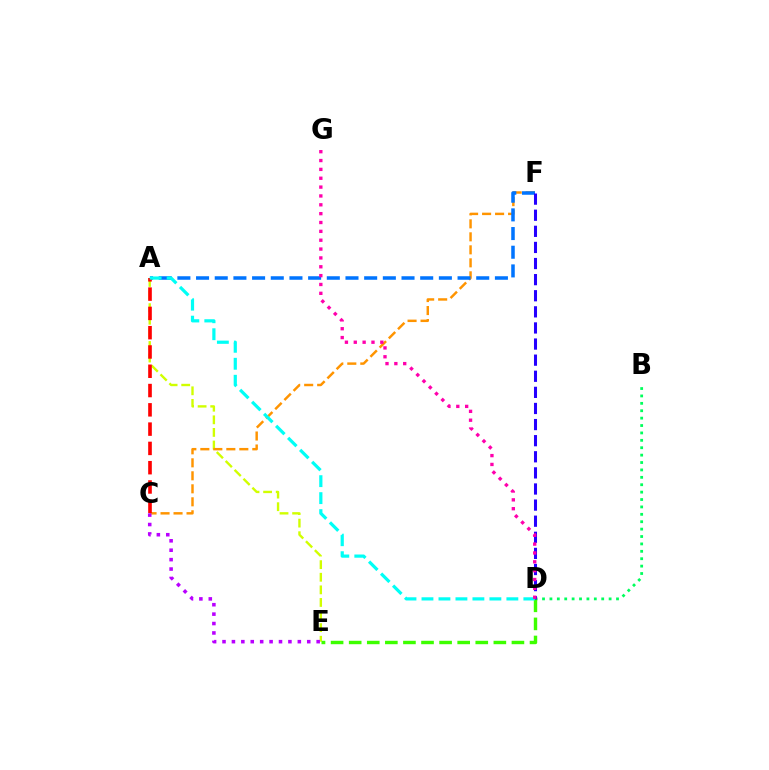{('B', 'D'): [{'color': '#00ff5c', 'line_style': 'dotted', 'thickness': 2.01}], ('A', 'E'): [{'color': '#d1ff00', 'line_style': 'dashed', 'thickness': 1.71}], ('C', 'F'): [{'color': '#ff9400', 'line_style': 'dashed', 'thickness': 1.77}], ('A', 'F'): [{'color': '#0074ff', 'line_style': 'dashed', 'thickness': 2.54}], ('D', 'E'): [{'color': '#3dff00', 'line_style': 'dashed', 'thickness': 2.46}], ('D', 'F'): [{'color': '#2500ff', 'line_style': 'dashed', 'thickness': 2.19}], ('C', 'E'): [{'color': '#b900ff', 'line_style': 'dotted', 'thickness': 2.56}], ('A', 'C'): [{'color': '#ff0000', 'line_style': 'dashed', 'thickness': 2.62}], ('A', 'D'): [{'color': '#00fff6', 'line_style': 'dashed', 'thickness': 2.31}], ('D', 'G'): [{'color': '#ff00ac', 'line_style': 'dotted', 'thickness': 2.41}]}